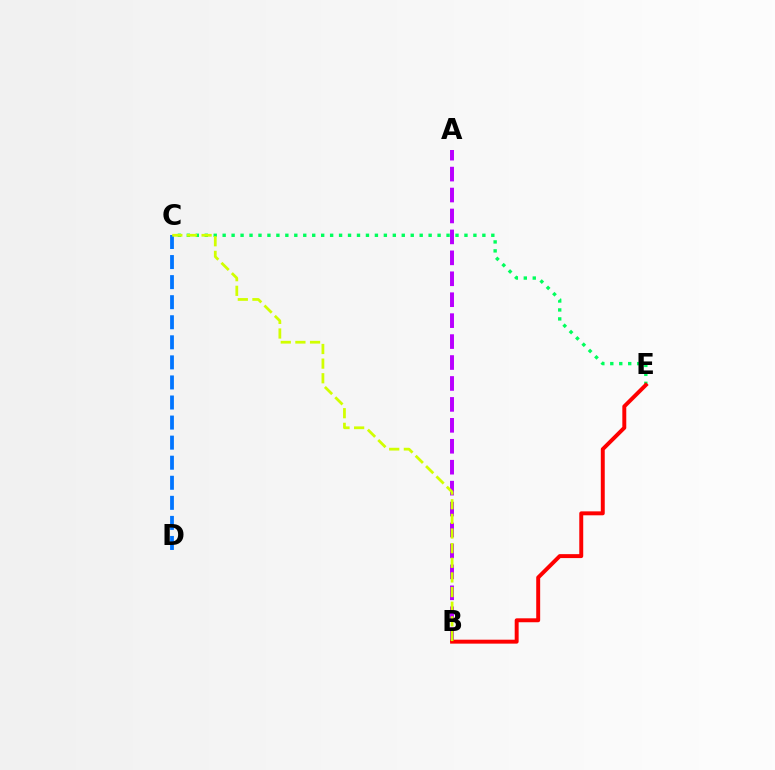{('A', 'B'): [{'color': '#b900ff', 'line_style': 'dashed', 'thickness': 2.84}], ('C', 'E'): [{'color': '#00ff5c', 'line_style': 'dotted', 'thickness': 2.43}], ('C', 'D'): [{'color': '#0074ff', 'line_style': 'dashed', 'thickness': 2.73}], ('B', 'E'): [{'color': '#ff0000', 'line_style': 'solid', 'thickness': 2.84}], ('B', 'C'): [{'color': '#d1ff00', 'line_style': 'dashed', 'thickness': 1.99}]}